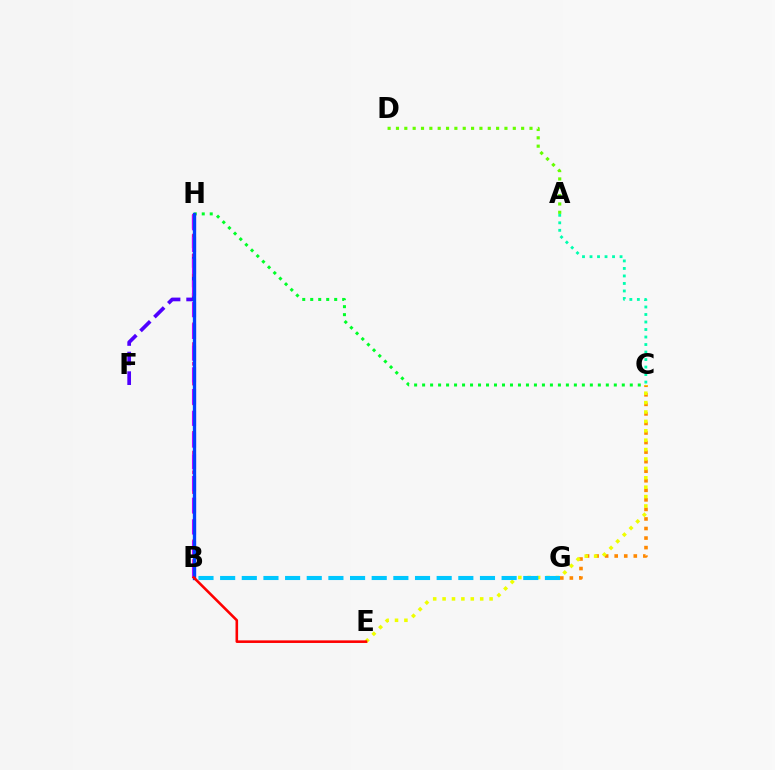{('F', 'H'): [{'color': '#4f00ff', 'line_style': 'dashed', 'thickness': 2.66}], ('B', 'H'): [{'color': '#ff00a0', 'line_style': 'dotted', 'thickness': 2.68}, {'color': '#d600ff', 'line_style': 'dashed', 'thickness': 2.95}, {'color': '#003fff', 'line_style': 'solid', 'thickness': 2.4}], ('C', 'G'): [{'color': '#ff8800', 'line_style': 'dotted', 'thickness': 2.59}], ('C', 'H'): [{'color': '#00ff27', 'line_style': 'dotted', 'thickness': 2.17}], ('C', 'E'): [{'color': '#eeff00', 'line_style': 'dotted', 'thickness': 2.55}], ('B', 'G'): [{'color': '#00c7ff', 'line_style': 'dashed', 'thickness': 2.94}], ('B', 'E'): [{'color': '#ff0000', 'line_style': 'solid', 'thickness': 1.86}], ('A', 'D'): [{'color': '#66ff00', 'line_style': 'dotted', 'thickness': 2.27}], ('A', 'C'): [{'color': '#00ffaf', 'line_style': 'dotted', 'thickness': 2.04}]}